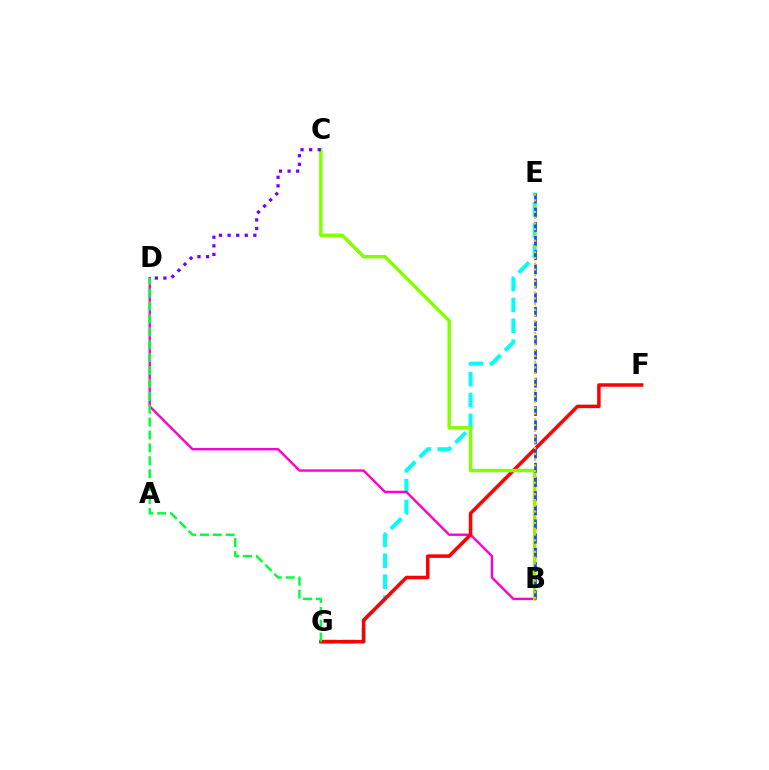{('E', 'G'): [{'color': '#00fff6', 'line_style': 'dashed', 'thickness': 2.84}], ('B', 'D'): [{'color': '#ff00cf', 'line_style': 'solid', 'thickness': 1.72}], ('F', 'G'): [{'color': '#ff0000', 'line_style': 'solid', 'thickness': 2.53}], ('B', 'C'): [{'color': '#84ff00', 'line_style': 'solid', 'thickness': 2.47}], ('D', 'G'): [{'color': '#00ff39', 'line_style': 'dashed', 'thickness': 1.75}], ('C', 'D'): [{'color': '#7200ff', 'line_style': 'dotted', 'thickness': 2.33}], ('B', 'E'): [{'color': '#004bff', 'line_style': 'dashed', 'thickness': 1.93}, {'color': '#ffbd00', 'line_style': 'dotted', 'thickness': 1.57}]}